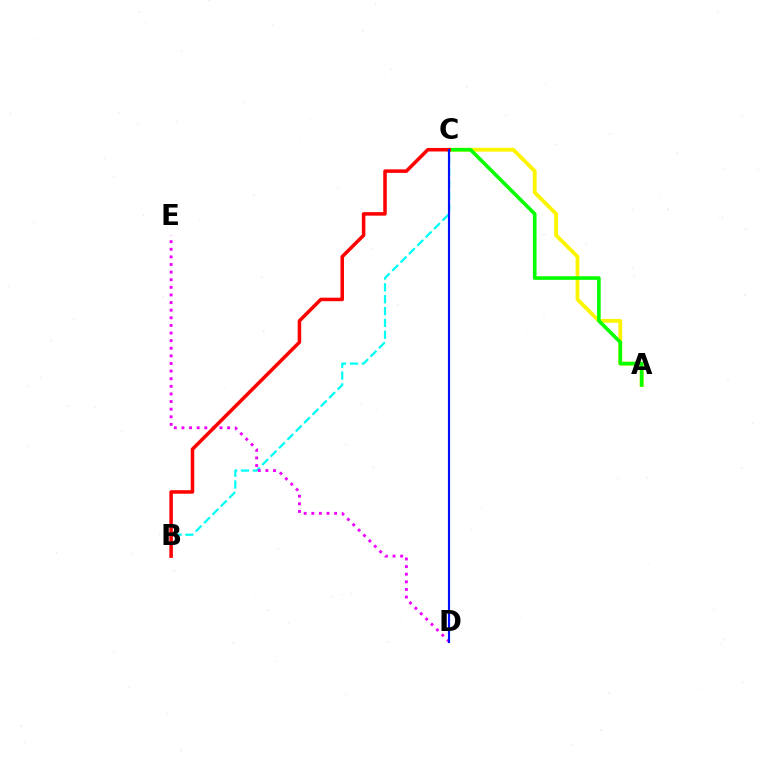{('B', 'C'): [{'color': '#00fff6', 'line_style': 'dashed', 'thickness': 1.61}, {'color': '#ff0000', 'line_style': 'solid', 'thickness': 2.54}], ('A', 'C'): [{'color': '#fcf500', 'line_style': 'solid', 'thickness': 2.74}, {'color': '#08ff00', 'line_style': 'solid', 'thickness': 2.6}], ('D', 'E'): [{'color': '#ee00ff', 'line_style': 'dotted', 'thickness': 2.07}], ('C', 'D'): [{'color': '#0010ff', 'line_style': 'solid', 'thickness': 1.55}]}